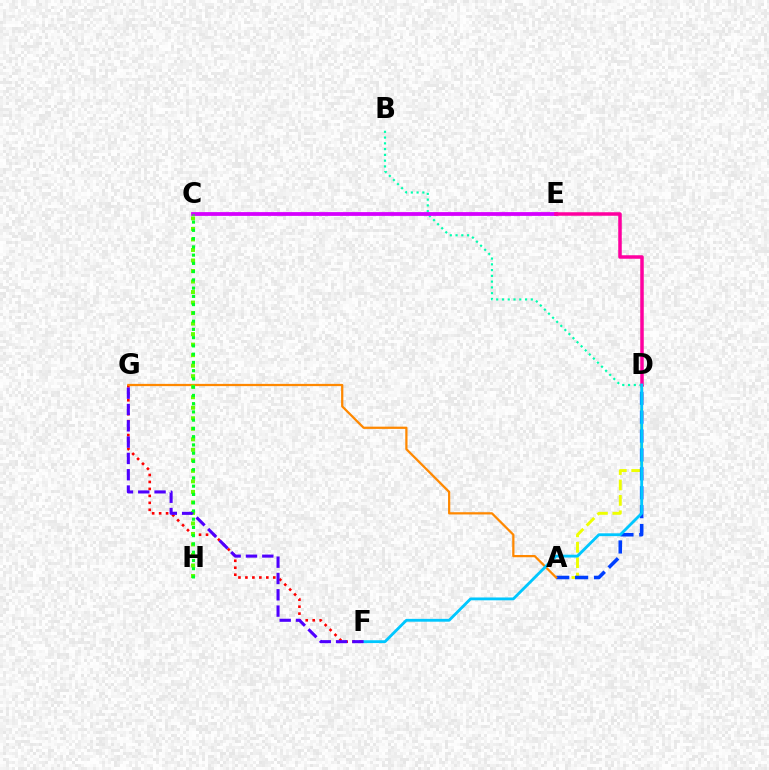{('B', 'D'): [{'color': '#00ffaf', 'line_style': 'dotted', 'thickness': 1.57}], ('F', 'G'): [{'color': '#ff0000', 'line_style': 'dotted', 'thickness': 1.89}, {'color': '#4f00ff', 'line_style': 'dashed', 'thickness': 2.22}], ('A', 'D'): [{'color': '#eeff00', 'line_style': 'dashed', 'thickness': 2.1}, {'color': '#003fff', 'line_style': 'dashed', 'thickness': 2.57}], ('C', 'E'): [{'color': '#d600ff', 'line_style': 'solid', 'thickness': 2.72}], ('A', 'G'): [{'color': '#ff8800', 'line_style': 'solid', 'thickness': 1.62}], ('D', 'E'): [{'color': '#ff00a0', 'line_style': 'solid', 'thickness': 2.53}], ('D', 'F'): [{'color': '#00c7ff', 'line_style': 'solid', 'thickness': 2.04}], ('C', 'H'): [{'color': '#66ff00', 'line_style': 'dotted', 'thickness': 2.86}, {'color': '#00ff27', 'line_style': 'dotted', 'thickness': 2.24}]}